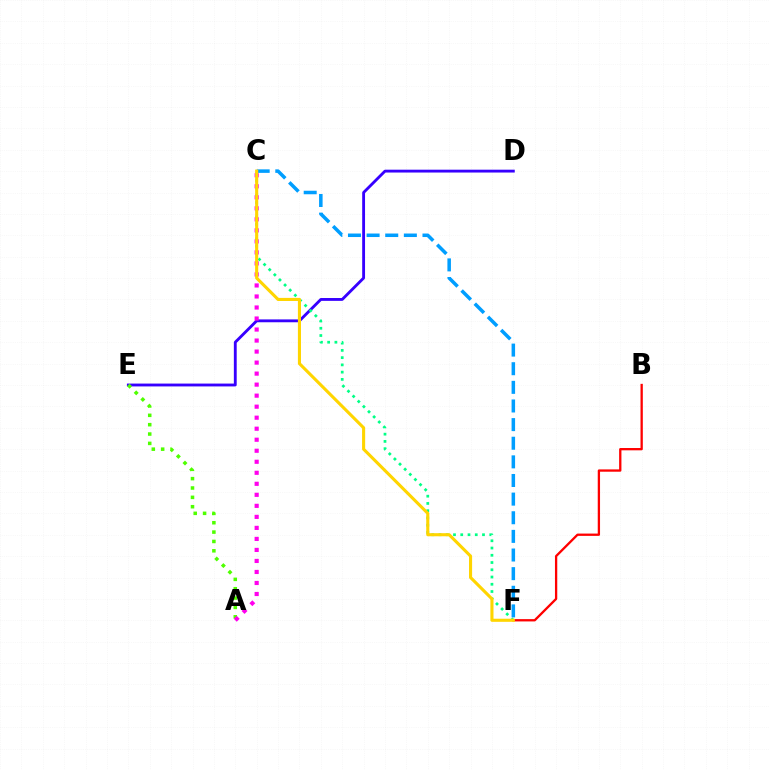{('D', 'E'): [{'color': '#3700ff', 'line_style': 'solid', 'thickness': 2.05}], ('C', 'F'): [{'color': '#00ff86', 'line_style': 'dotted', 'thickness': 1.97}, {'color': '#009eff', 'line_style': 'dashed', 'thickness': 2.53}, {'color': '#ffd500', 'line_style': 'solid', 'thickness': 2.23}], ('A', 'E'): [{'color': '#4fff00', 'line_style': 'dotted', 'thickness': 2.54}], ('A', 'C'): [{'color': '#ff00ed', 'line_style': 'dotted', 'thickness': 2.99}], ('B', 'F'): [{'color': '#ff0000', 'line_style': 'solid', 'thickness': 1.66}]}